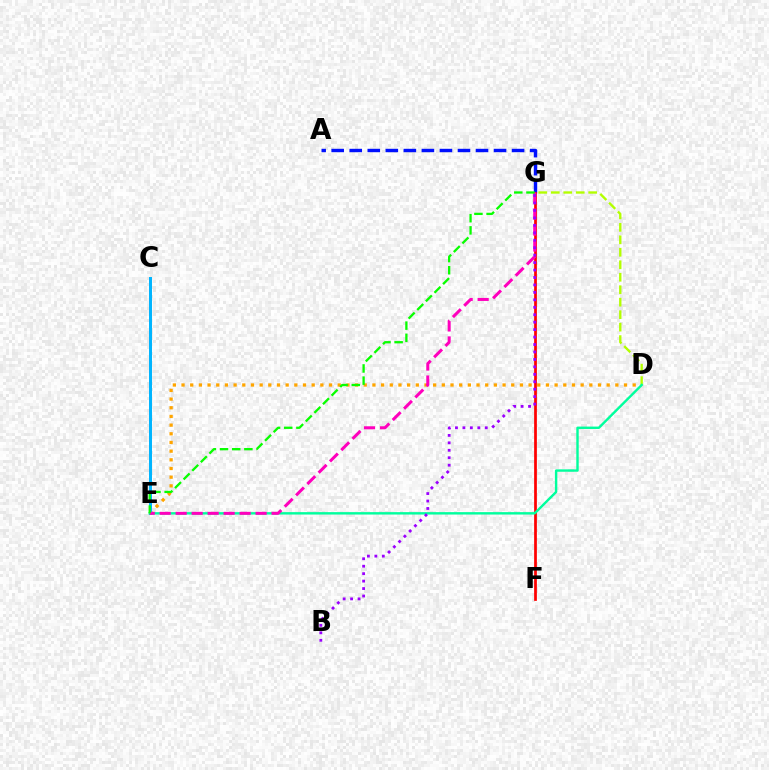{('D', 'E'): [{'color': '#ffa500', 'line_style': 'dotted', 'thickness': 2.36}, {'color': '#00ff9d', 'line_style': 'solid', 'thickness': 1.73}], ('C', 'E'): [{'color': '#00b5ff', 'line_style': 'solid', 'thickness': 2.14}], ('D', 'G'): [{'color': '#b3ff00', 'line_style': 'dashed', 'thickness': 1.69}], ('A', 'G'): [{'color': '#0010ff', 'line_style': 'dashed', 'thickness': 2.45}], ('F', 'G'): [{'color': '#ff0000', 'line_style': 'solid', 'thickness': 1.97}], ('E', 'G'): [{'color': '#ff00bd', 'line_style': 'dashed', 'thickness': 2.17}, {'color': '#08ff00', 'line_style': 'dashed', 'thickness': 1.65}], ('B', 'G'): [{'color': '#9b00ff', 'line_style': 'dotted', 'thickness': 2.02}]}